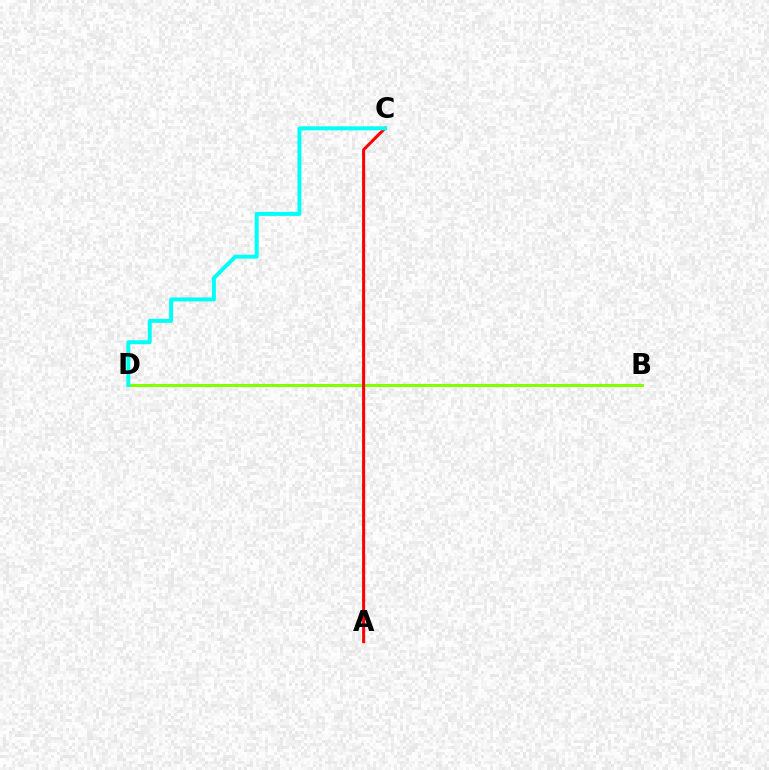{('B', 'D'): [{'color': '#7200ff', 'line_style': 'dashed', 'thickness': 1.88}, {'color': '#84ff00', 'line_style': 'solid', 'thickness': 2.17}], ('A', 'C'): [{'color': '#ff0000', 'line_style': 'solid', 'thickness': 2.2}], ('C', 'D'): [{'color': '#00fff6', 'line_style': 'solid', 'thickness': 2.87}]}